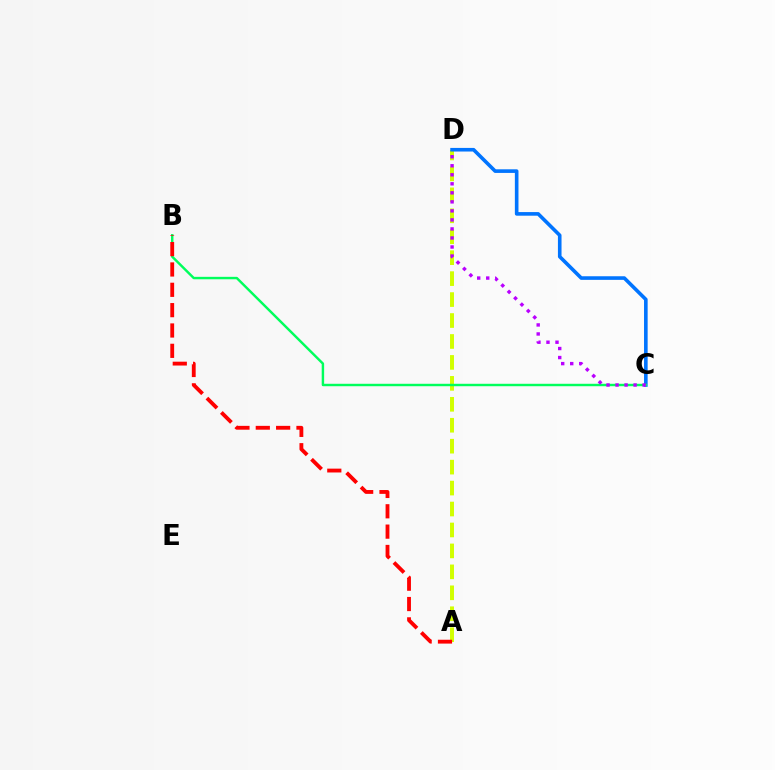{('A', 'D'): [{'color': '#d1ff00', 'line_style': 'dashed', 'thickness': 2.85}], ('C', 'D'): [{'color': '#0074ff', 'line_style': 'solid', 'thickness': 2.6}, {'color': '#b900ff', 'line_style': 'dotted', 'thickness': 2.45}], ('B', 'C'): [{'color': '#00ff5c', 'line_style': 'solid', 'thickness': 1.76}], ('A', 'B'): [{'color': '#ff0000', 'line_style': 'dashed', 'thickness': 2.76}]}